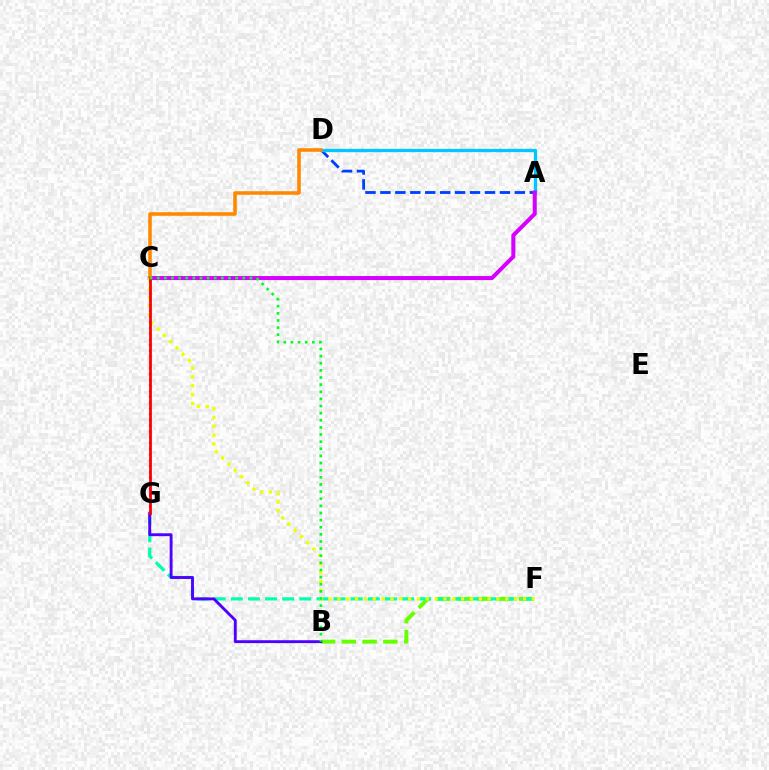{('A', 'D'): [{'color': '#003fff', 'line_style': 'dashed', 'thickness': 2.03}, {'color': '#00c7ff', 'line_style': 'solid', 'thickness': 2.37}], ('B', 'F'): [{'color': '#66ff00', 'line_style': 'dashed', 'thickness': 2.82}], ('A', 'C'): [{'color': '#d600ff', 'line_style': 'solid', 'thickness': 2.9}], ('C', 'D'): [{'color': '#ff8800', 'line_style': 'solid', 'thickness': 2.56}], ('F', 'G'): [{'color': '#00ffaf', 'line_style': 'dashed', 'thickness': 2.33}], ('B', 'G'): [{'color': '#4f00ff', 'line_style': 'solid', 'thickness': 2.07}], ('C', 'G'): [{'color': '#ff00a0', 'line_style': 'dotted', 'thickness': 1.56}, {'color': '#ff0000', 'line_style': 'solid', 'thickness': 2.0}], ('C', 'F'): [{'color': '#eeff00', 'line_style': 'dotted', 'thickness': 2.4}], ('B', 'C'): [{'color': '#00ff27', 'line_style': 'dotted', 'thickness': 1.94}]}